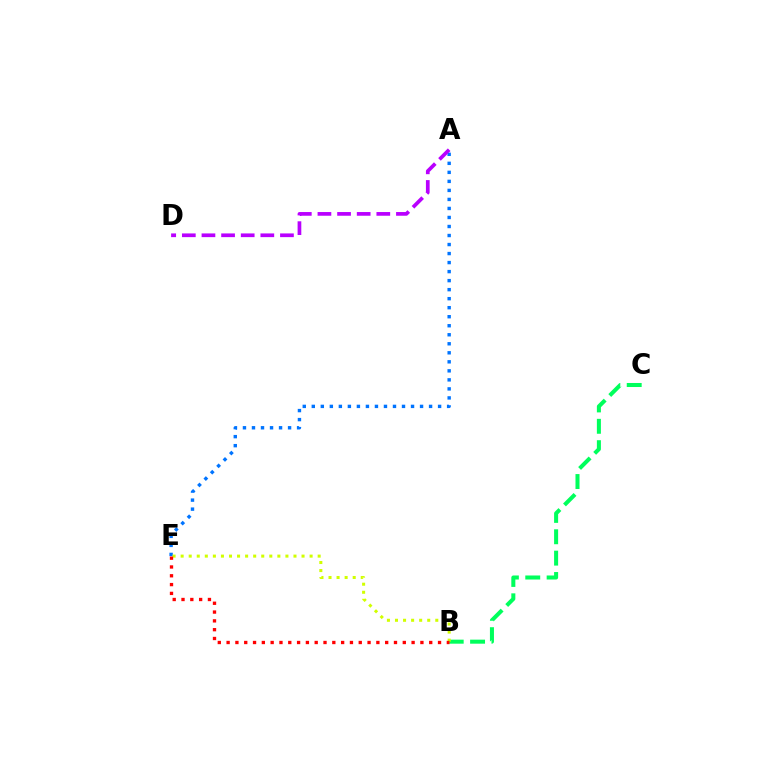{('A', 'E'): [{'color': '#0074ff', 'line_style': 'dotted', 'thickness': 2.45}], ('A', 'D'): [{'color': '#b900ff', 'line_style': 'dashed', 'thickness': 2.67}], ('B', 'C'): [{'color': '#00ff5c', 'line_style': 'dashed', 'thickness': 2.9}], ('B', 'E'): [{'color': '#d1ff00', 'line_style': 'dotted', 'thickness': 2.19}, {'color': '#ff0000', 'line_style': 'dotted', 'thickness': 2.39}]}